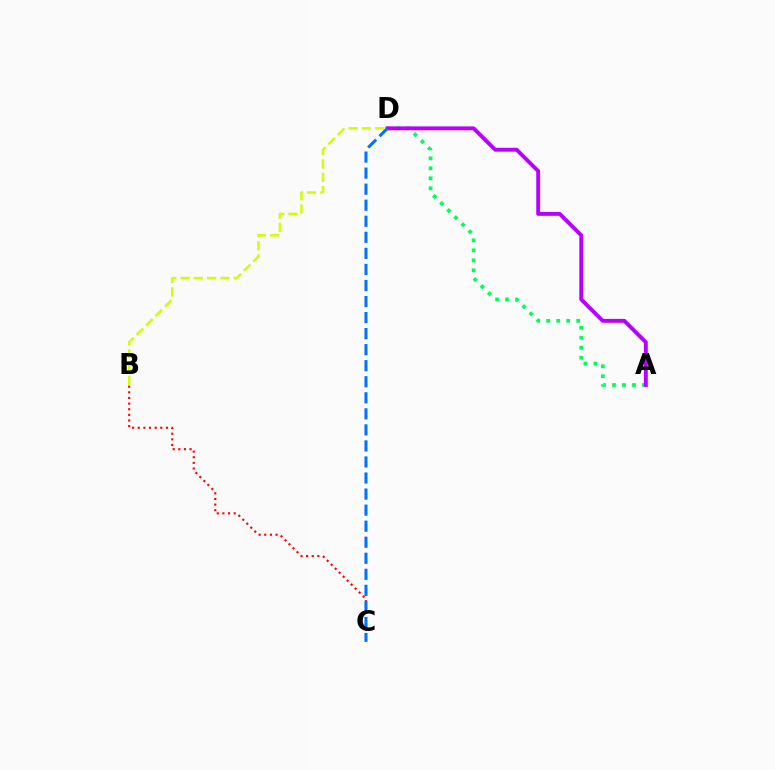{('A', 'D'): [{'color': '#00ff5c', 'line_style': 'dotted', 'thickness': 2.72}, {'color': '#b900ff', 'line_style': 'solid', 'thickness': 2.81}], ('B', 'D'): [{'color': '#d1ff00', 'line_style': 'dashed', 'thickness': 1.81}], ('B', 'C'): [{'color': '#ff0000', 'line_style': 'dotted', 'thickness': 1.53}], ('C', 'D'): [{'color': '#0074ff', 'line_style': 'dashed', 'thickness': 2.18}]}